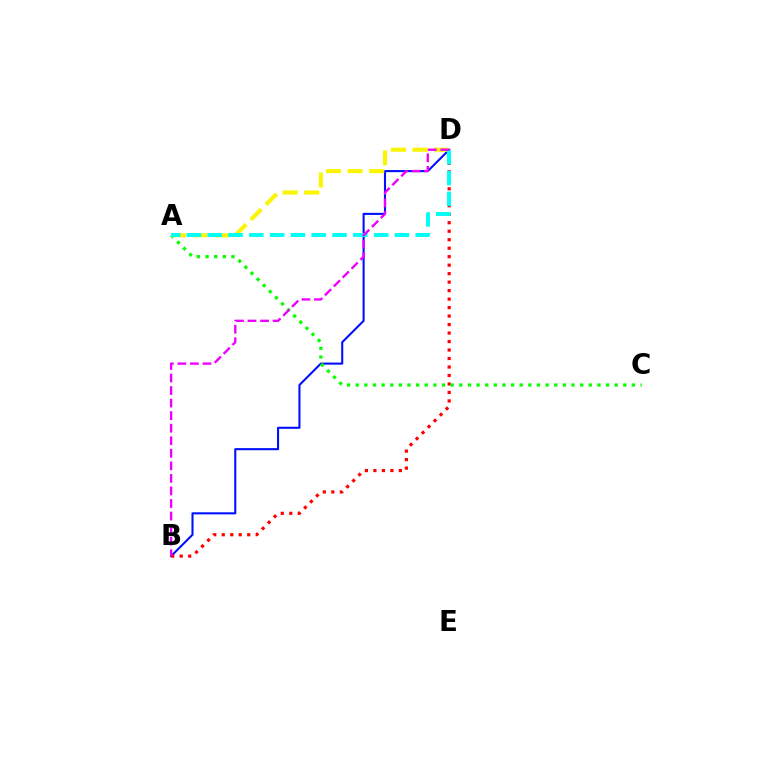{('B', 'D'): [{'color': '#0010ff', 'line_style': 'solid', 'thickness': 1.5}, {'color': '#ff0000', 'line_style': 'dotted', 'thickness': 2.31}, {'color': '#ee00ff', 'line_style': 'dashed', 'thickness': 1.71}], ('A', 'C'): [{'color': '#08ff00', 'line_style': 'dotted', 'thickness': 2.35}], ('A', 'D'): [{'color': '#fcf500', 'line_style': 'dashed', 'thickness': 2.93}, {'color': '#00fff6', 'line_style': 'dashed', 'thickness': 2.83}]}